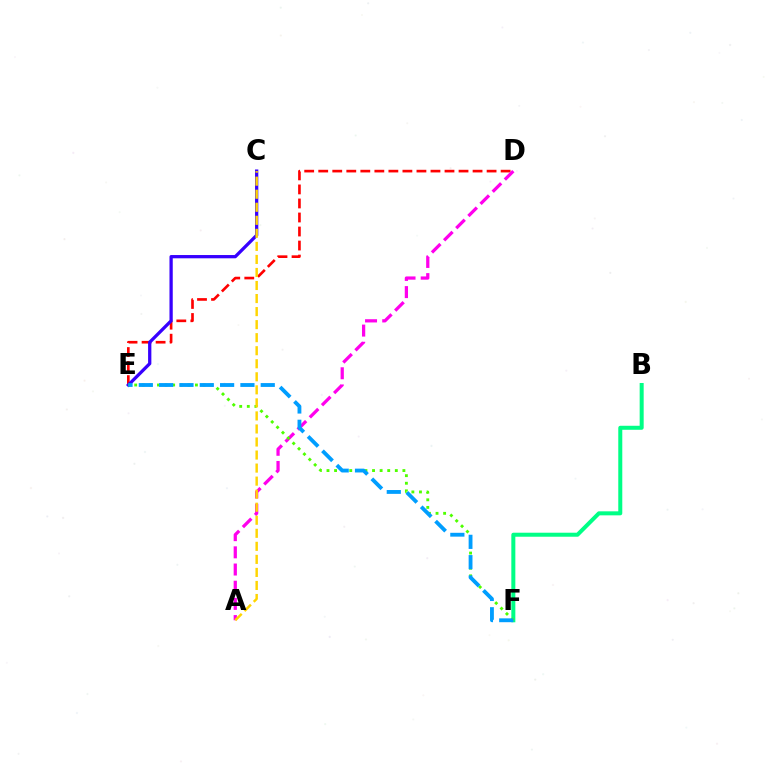{('D', 'E'): [{'color': '#ff0000', 'line_style': 'dashed', 'thickness': 1.91}], ('B', 'F'): [{'color': '#00ff86', 'line_style': 'solid', 'thickness': 2.89}], ('C', 'E'): [{'color': '#3700ff', 'line_style': 'solid', 'thickness': 2.35}], ('A', 'D'): [{'color': '#ff00ed', 'line_style': 'dashed', 'thickness': 2.33}], ('E', 'F'): [{'color': '#4fff00', 'line_style': 'dotted', 'thickness': 2.06}, {'color': '#009eff', 'line_style': 'dashed', 'thickness': 2.76}], ('A', 'C'): [{'color': '#ffd500', 'line_style': 'dashed', 'thickness': 1.77}]}